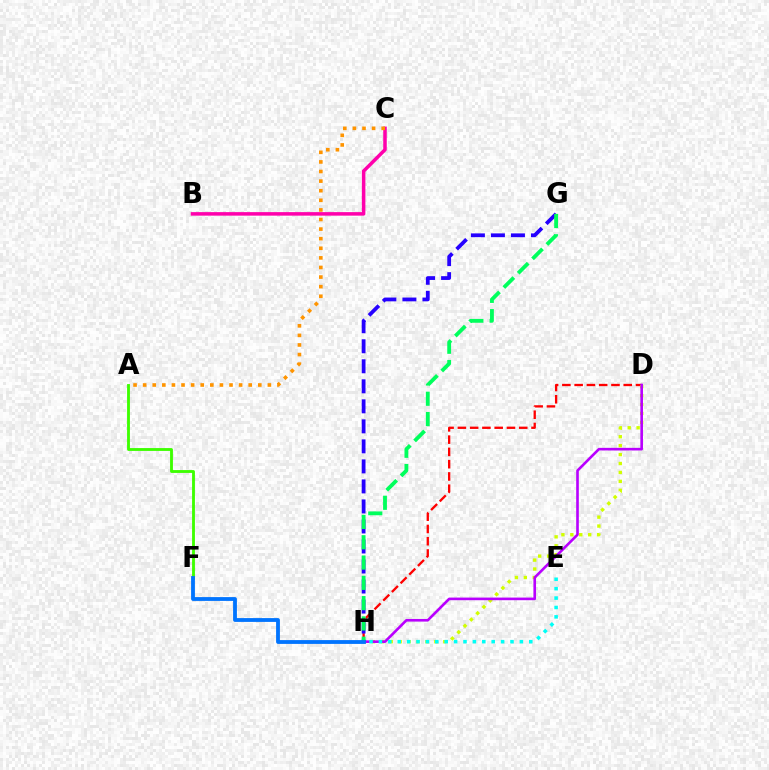{('D', 'H'): [{'color': '#ff0000', 'line_style': 'dashed', 'thickness': 1.67}, {'color': '#d1ff00', 'line_style': 'dotted', 'thickness': 2.43}, {'color': '#b900ff', 'line_style': 'solid', 'thickness': 1.89}], ('G', 'H'): [{'color': '#2500ff', 'line_style': 'dashed', 'thickness': 2.72}, {'color': '#00ff5c', 'line_style': 'dashed', 'thickness': 2.76}], ('A', 'F'): [{'color': '#3dff00', 'line_style': 'solid', 'thickness': 2.05}], ('B', 'C'): [{'color': '#ff00ac', 'line_style': 'solid', 'thickness': 2.53}], ('A', 'C'): [{'color': '#ff9400', 'line_style': 'dotted', 'thickness': 2.61}], ('F', 'H'): [{'color': '#0074ff', 'line_style': 'solid', 'thickness': 2.75}], ('E', 'H'): [{'color': '#00fff6', 'line_style': 'dotted', 'thickness': 2.55}]}